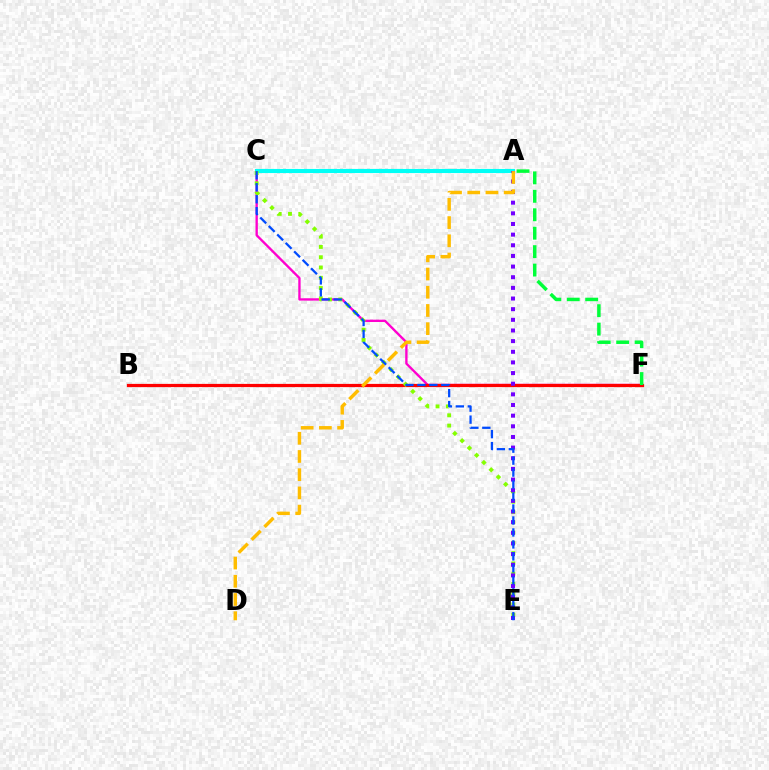{('C', 'F'): [{'color': '#ff00cf', 'line_style': 'solid', 'thickness': 1.69}], ('A', 'C'): [{'color': '#00fff6', 'line_style': 'solid', 'thickness': 2.96}], ('B', 'F'): [{'color': '#ff0000', 'line_style': 'solid', 'thickness': 2.32}], ('C', 'E'): [{'color': '#84ff00', 'line_style': 'dotted', 'thickness': 2.79}, {'color': '#004bff', 'line_style': 'dashed', 'thickness': 1.63}], ('A', 'F'): [{'color': '#00ff39', 'line_style': 'dashed', 'thickness': 2.51}], ('A', 'E'): [{'color': '#7200ff', 'line_style': 'dotted', 'thickness': 2.89}], ('A', 'D'): [{'color': '#ffbd00', 'line_style': 'dashed', 'thickness': 2.47}]}